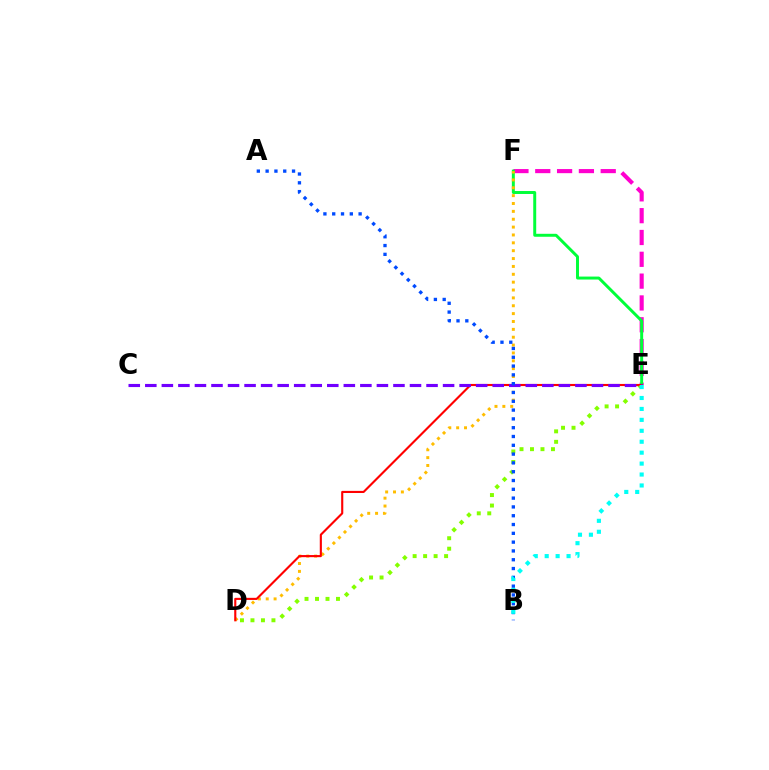{('D', 'E'): [{'color': '#84ff00', 'line_style': 'dotted', 'thickness': 2.85}, {'color': '#ff0000', 'line_style': 'solid', 'thickness': 1.53}], ('E', 'F'): [{'color': '#ff00cf', 'line_style': 'dashed', 'thickness': 2.96}, {'color': '#00ff39', 'line_style': 'solid', 'thickness': 2.13}], ('D', 'F'): [{'color': '#ffbd00', 'line_style': 'dotted', 'thickness': 2.14}], ('C', 'E'): [{'color': '#7200ff', 'line_style': 'dashed', 'thickness': 2.25}], ('A', 'B'): [{'color': '#004bff', 'line_style': 'dotted', 'thickness': 2.39}], ('B', 'E'): [{'color': '#00fff6', 'line_style': 'dotted', 'thickness': 2.97}]}